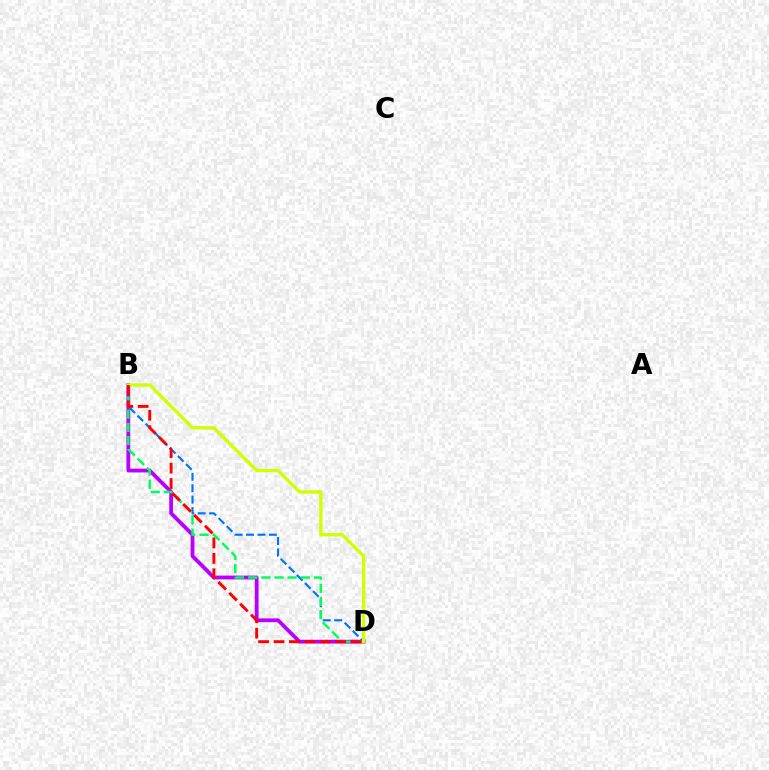{('B', 'D'): [{'color': '#b900ff', 'line_style': 'solid', 'thickness': 2.73}, {'color': '#0074ff', 'line_style': 'dashed', 'thickness': 1.55}, {'color': '#00ff5c', 'line_style': 'dashed', 'thickness': 1.79}, {'color': '#d1ff00', 'line_style': 'solid', 'thickness': 2.4}, {'color': '#ff0000', 'line_style': 'dashed', 'thickness': 2.1}]}